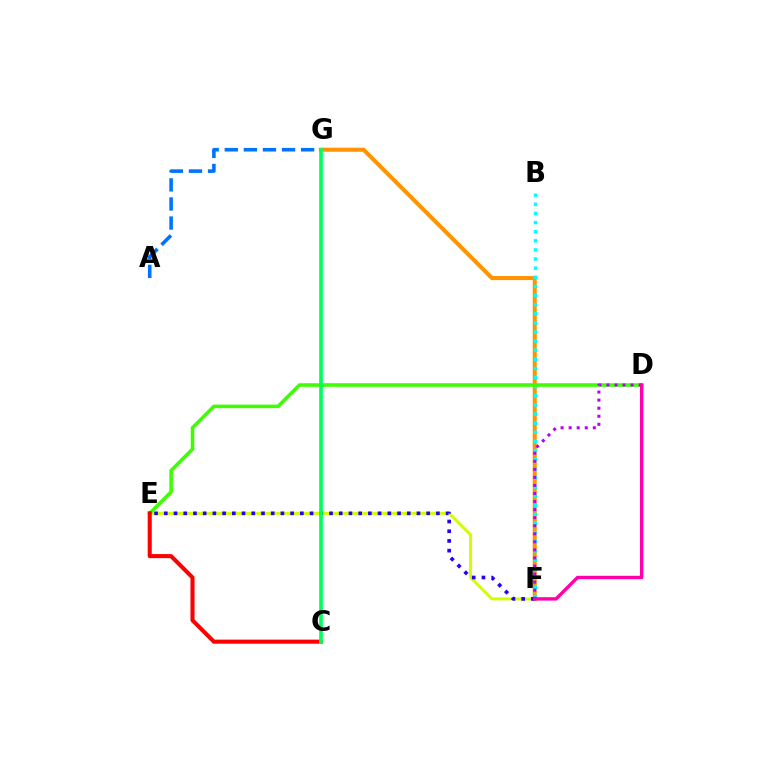{('E', 'F'): [{'color': '#d1ff00', 'line_style': 'solid', 'thickness': 2.16}, {'color': '#2500ff', 'line_style': 'dotted', 'thickness': 2.64}], ('A', 'G'): [{'color': '#0074ff', 'line_style': 'dashed', 'thickness': 2.59}], ('F', 'G'): [{'color': '#ff9400', 'line_style': 'solid', 'thickness': 2.91}], ('B', 'F'): [{'color': '#00fff6', 'line_style': 'dotted', 'thickness': 2.48}], ('D', 'E'): [{'color': '#3dff00', 'line_style': 'solid', 'thickness': 2.56}], ('C', 'E'): [{'color': '#ff0000', 'line_style': 'solid', 'thickness': 2.94}], ('C', 'G'): [{'color': '#00ff5c', 'line_style': 'solid', 'thickness': 2.63}], ('D', 'F'): [{'color': '#b900ff', 'line_style': 'dotted', 'thickness': 2.19}, {'color': '#ff00ac', 'line_style': 'solid', 'thickness': 2.45}]}